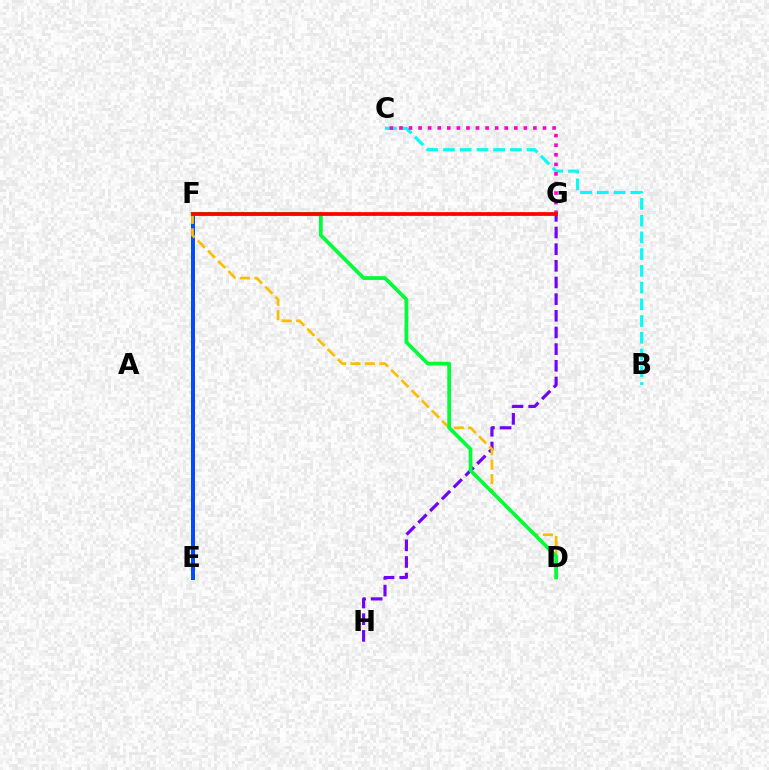{('F', 'G'): [{'color': '#84ff00', 'line_style': 'dotted', 'thickness': 1.96}, {'color': '#ff0000', 'line_style': 'solid', 'thickness': 2.68}], ('E', 'F'): [{'color': '#004bff', 'line_style': 'solid', 'thickness': 2.88}], ('G', 'H'): [{'color': '#7200ff', 'line_style': 'dashed', 'thickness': 2.26}], ('D', 'F'): [{'color': '#ffbd00', 'line_style': 'dashed', 'thickness': 1.96}, {'color': '#00ff39', 'line_style': 'solid', 'thickness': 2.7}], ('B', 'C'): [{'color': '#00fff6', 'line_style': 'dashed', 'thickness': 2.27}], ('C', 'G'): [{'color': '#ff00cf', 'line_style': 'dotted', 'thickness': 2.6}]}